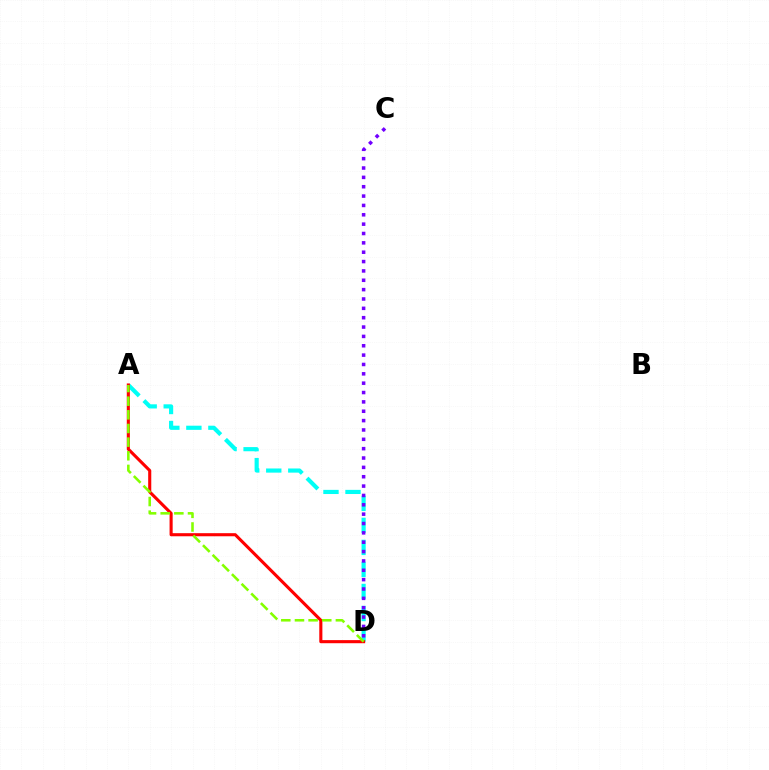{('A', 'D'): [{'color': '#00fff6', 'line_style': 'dashed', 'thickness': 2.99}, {'color': '#ff0000', 'line_style': 'solid', 'thickness': 2.23}, {'color': '#84ff00', 'line_style': 'dashed', 'thickness': 1.85}], ('C', 'D'): [{'color': '#7200ff', 'line_style': 'dotted', 'thickness': 2.54}]}